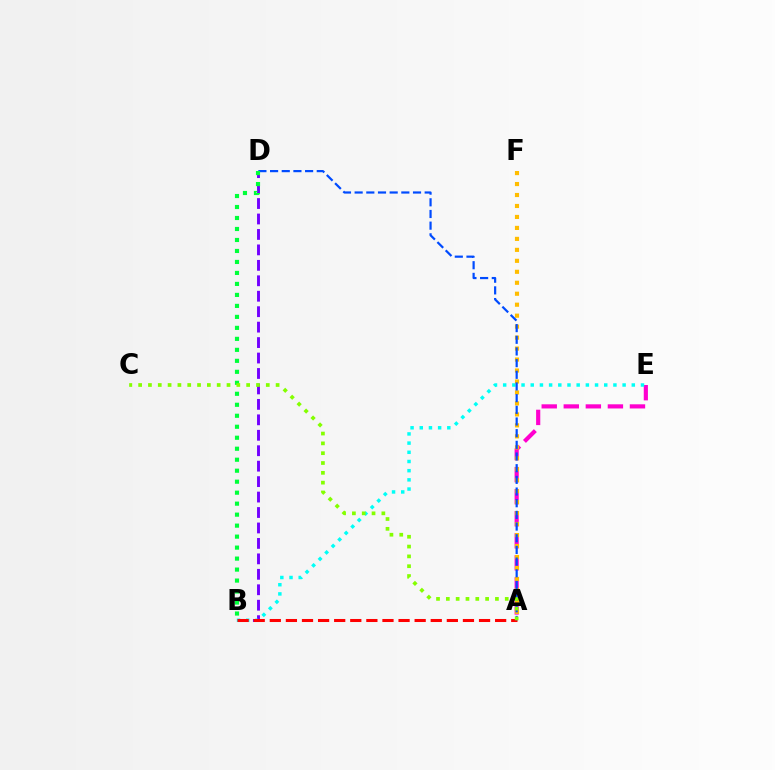{('A', 'E'): [{'color': '#ff00cf', 'line_style': 'dashed', 'thickness': 3.0}], ('B', 'D'): [{'color': '#7200ff', 'line_style': 'dashed', 'thickness': 2.1}, {'color': '#00ff39', 'line_style': 'dotted', 'thickness': 2.99}], ('B', 'E'): [{'color': '#00fff6', 'line_style': 'dotted', 'thickness': 2.5}], ('A', 'B'): [{'color': '#ff0000', 'line_style': 'dashed', 'thickness': 2.19}], ('A', 'F'): [{'color': '#ffbd00', 'line_style': 'dotted', 'thickness': 2.98}], ('A', 'D'): [{'color': '#004bff', 'line_style': 'dashed', 'thickness': 1.59}], ('A', 'C'): [{'color': '#84ff00', 'line_style': 'dotted', 'thickness': 2.67}]}